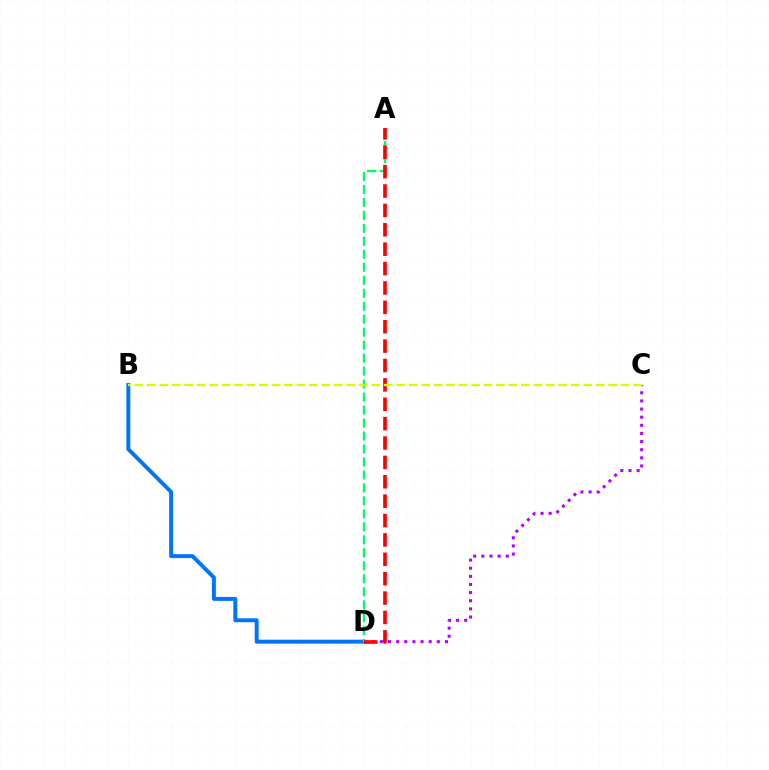{('C', 'D'): [{'color': '#b900ff', 'line_style': 'dotted', 'thickness': 2.21}], ('B', 'D'): [{'color': '#0074ff', 'line_style': 'solid', 'thickness': 2.84}], ('A', 'D'): [{'color': '#00ff5c', 'line_style': 'dashed', 'thickness': 1.76}, {'color': '#ff0000', 'line_style': 'dashed', 'thickness': 2.63}], ('B', 'C'): [{'color': '#d1ff00', 'line_style': 'dashed', 'thickness': 1.69}]}